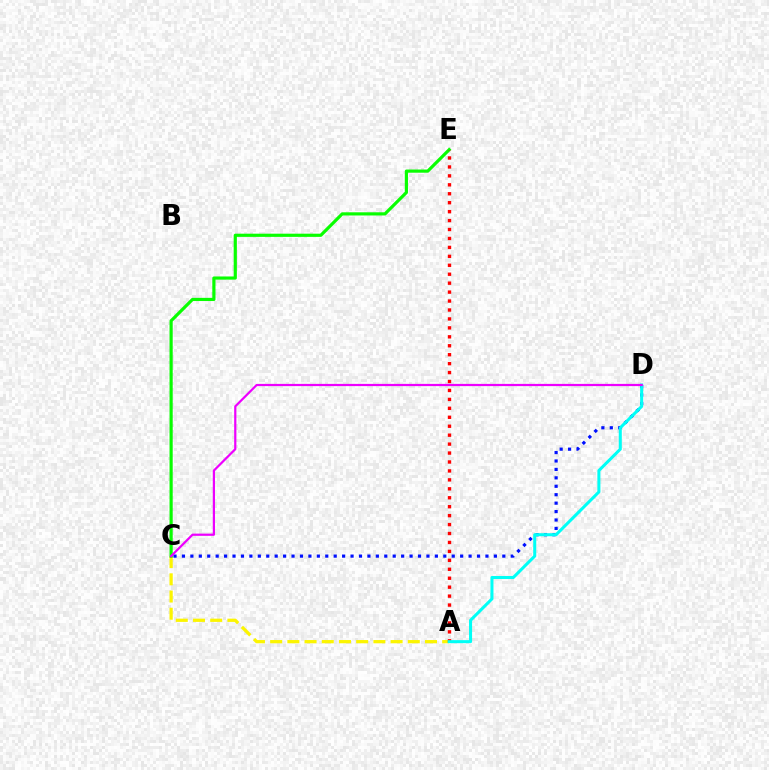{('A', 'C'): [{'color': '#fcf500', 'line_style': 'dashed', 'thickness': 2.34}], ('C', 'E'): [{'color': '#08ff00', 'line_style': 'solid', 'thickness': 2.29}], ('A', 'E'): [{'color': '#ff0000', 'line_style': 'dotted', 'thickness': 2.43}], ('C', 'D'): [{'color': '#0010ff', 'line_style': 'dotted', 'thickness': 2.29}, {'color': '#ee00ff', 'line_style': 'solid', 'thickness': 1.6}], ('A', 'D'): [{'color': '#00fff6', 'line_style': 'solid', 'thickness': 2.19}]}